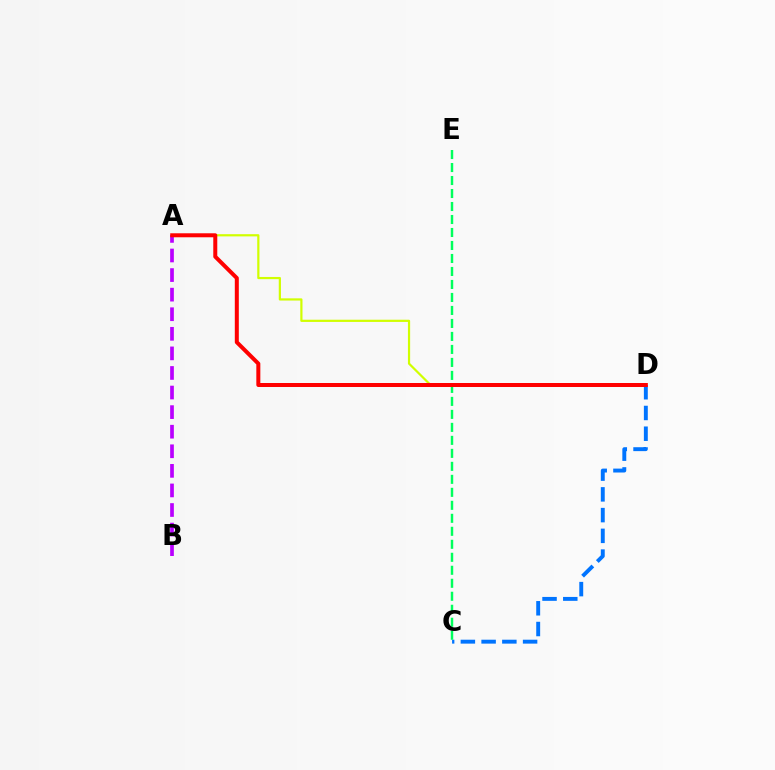{('C', 'D'): [{'color': '#0074ff', 'line_style': 'dashed', 'thickness': 2.82}], ('A', 'D'): [{'color': '#d1ff00', 'line_style': 'solid', 'thickness': 1.59}, {'color': '#ff0000', 'line_style': 'solid', 'thickness': 2.88}], ('A', 'B'): [{'color': '#b900ff', 'line_style': 'dashed', 'thickness': 2.66}], ('C', 'E'): [{'color': '#00ff5c', 'line_style': 'dashed', 'thickness': 1.76}]}